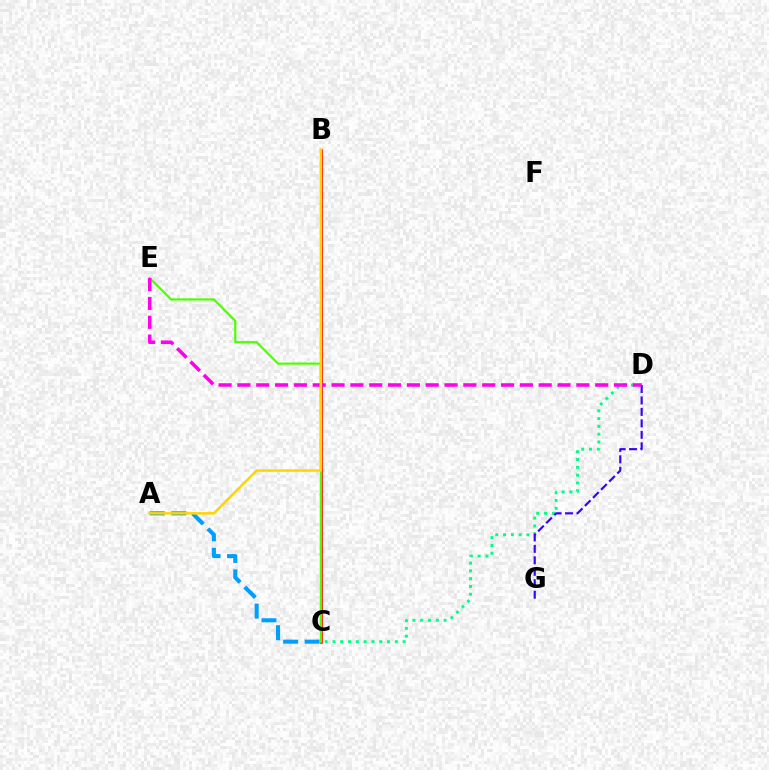{('C', 'D'): [{'color': '#00ff86', 'line_style': 'dotted', 'thickness': 2.12}], ('D', 'G'): [{'color': '#3700ff', 'line_style': 'dashed', 'thickness': 1.56}], ('A', 'C'): [{'color': '#009eff', 'line_style': 'dashed', 'thickness': 2.92}], ('B', 'C'): [{'color': '#ff0000', 'line_style': 'solid', 'thickness': 1.88}], ('C', 'E'): [{'color': '#4fff00', 'line_style': 'solid', 'thickness': 1.59}], ('D', 'E'): [{'color': '#ff00ed', 'line_style': 'dashed', 'thickness': 2.56}], ('A', 'B'): [{'color': '#ffd500', 'line_style': 'solid', 'thickness': 1.8}]}